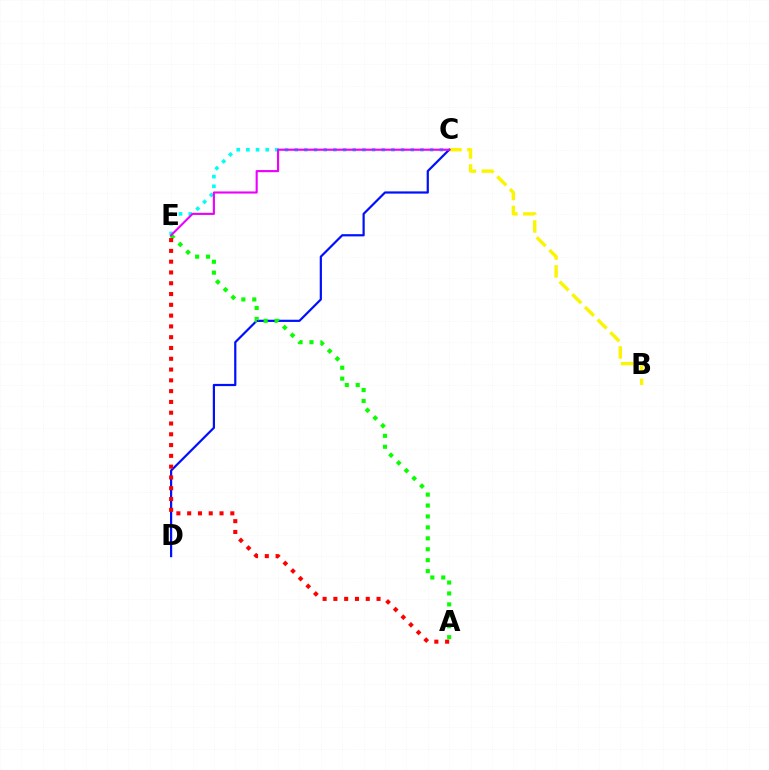{('C', 'E'): [{'color': '#00fff6', 'line_style': 'dotted', 'thickness': 2.63}, {'color': '#ee00ff', 'line_style': 'solid', 'thickness': 1.53}], ('B', 'C'): [{'color': '#fcf500', 'line_style': 'dashed', 'thickness': 2.44}], ('C', 'D'): [{'color': '#0010ff', 'line_style': 'solid', 'thickness': 1.59}], ('A', 'E'): [{'color': '#08ff00', 'line_style': 'dotted', 'thickness': 2.97}, {'color': '#ff0000', 'line_style': 'dotted', 'thickness': 2.93}]}